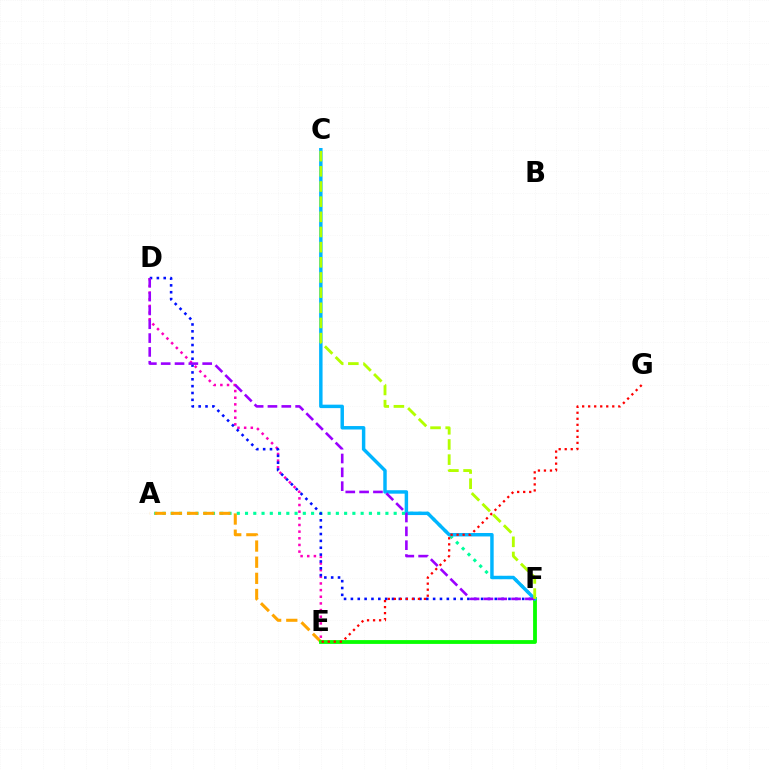{('A', 'F'): [{'color': '#00ff9d', 'line_style': 'dotted', 'thickness': 2.24}], ('A', 'E'): [{'color': '#ffa500', 'line_style': 'dashed', 'thickness': 2.19}], ('E', 'F'): [{'color': '#08ff00', 'line_style': 'solid', 'thickness': 2.75}], ('D', 'E'): [{'color': '#ff00bd', 'line_style': 'dotted', 'thickness': 1.81}], ('D', 'F'): [{'color': '#0010ff', 'line_style': 'dotted', 'thickness': 1.86}, {'color': '#9b00ff', 'line_style': 'dashed', 'thickness': 1.88}], ('C', 'F'): [{'color': '#00b5ff', 'line_style': 'solid', 'thickness': 2.48}, {'color': '#b3ff00', 'line_style': 'dashed', 'thickness': 2.06}], ('E', 'G'): [{'color': '#ff0000', 'line_style': 'dotted', 'thickness': 1.64}]}